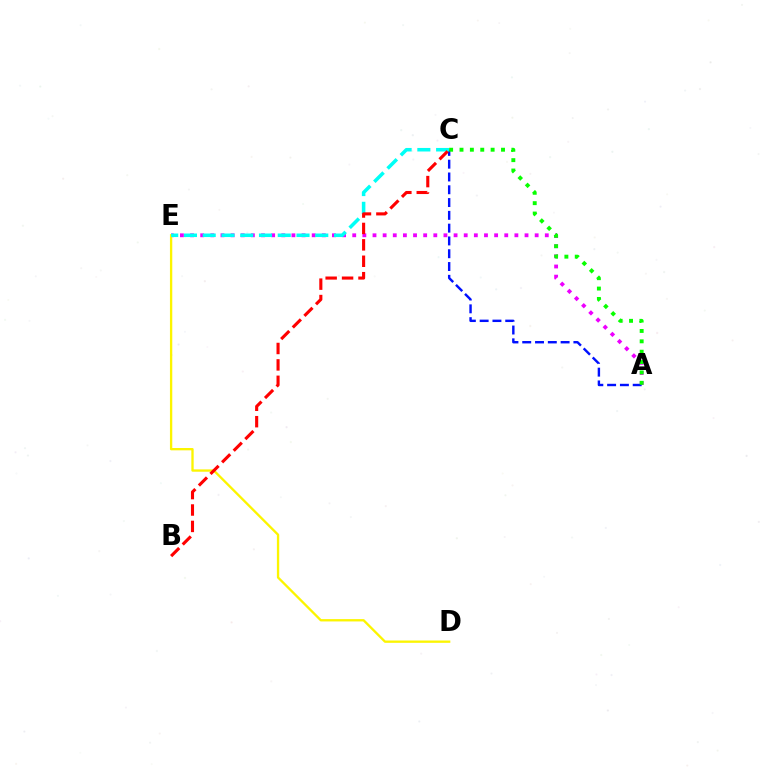{('A', 'E'): [{'color': '#ee00ff', 'line_style': 'dotted', 'thickness': 2.75}], ('D', 'E'): [{'color': '#fcf500', 'line_style': 'solid', 'thickness': 1.67}], ('A', 'C'): [{'color': '#0010ff', 'line_style': 'dashed', 'thickness': 1.74}, {'color': '#08ff00', 'line_style': 'dotted', 'thickness': 2.82}], ('C', 'E'): [{'color': '#00fff6', 'line_style': 'dashed', 'thickness': 2.55}], ('B', 'C'): [{'color': '#ff0000', 'line_style': 'dashed', 'thickness': 2.23}]}